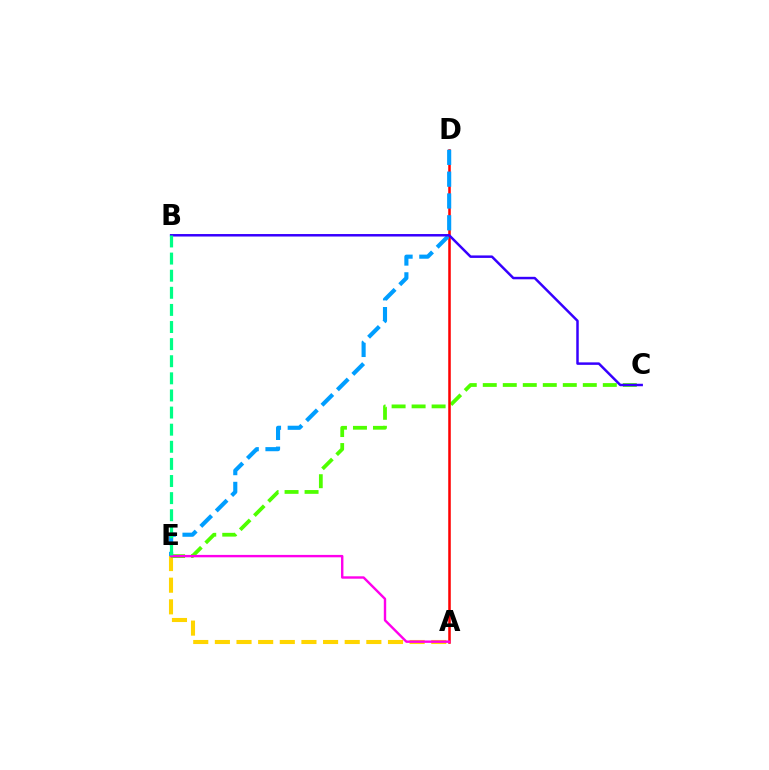{('A', 'E'): [{'color': '#ffd500', 'line_style': 'dashed', 'thickness': 2.94}, {'color': '#ff00ed', 'line_style': 'solid', 'thickness': 1.73}], ('C', 'E'): [{'color': '#4fff00', 'line_style': 'dashed', 'thickness': 2.72}], ('A', 'D'): [{'color': '#ff0000', 'line_style': 'solid', 'thickness': 1.83}], ('D', 'E'): [{'color': '#009eff', 'line_style': 'dashed', 'thickness': 2.96}], ('B', 'C'): [{'color': '#3700ff', 'line_style': 'solid', 'thickness': 1.79}], ('B', 'E'): [{'color': '#00ff86', 'line_style': 'dashed', 'thickness': 2.32}]}